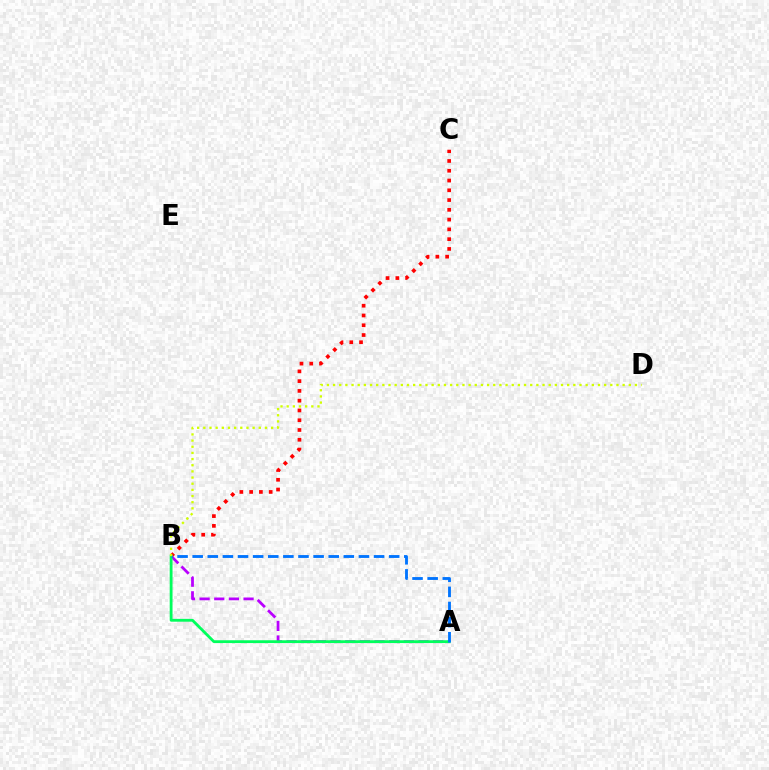{('A', 'B'): [{'color': '#b900ff', 'line_style': 'dashed', 'thickness': 1.99}, {'color': '#00ff5c', 'line_style': 'solid', 'thickness': 2.03}, {'color': '#0074ff', 'line_style': 'dashed', 'thickness': 2.05}], ('B', 'C'): [{'color': '#ff0000', 'line_style': 'dotted', 'thickness': 2.66}], ('B', 'D'): [{'color': '#d1ff00', 'line_style': 'dotted', 'thickness': 1.67}]}